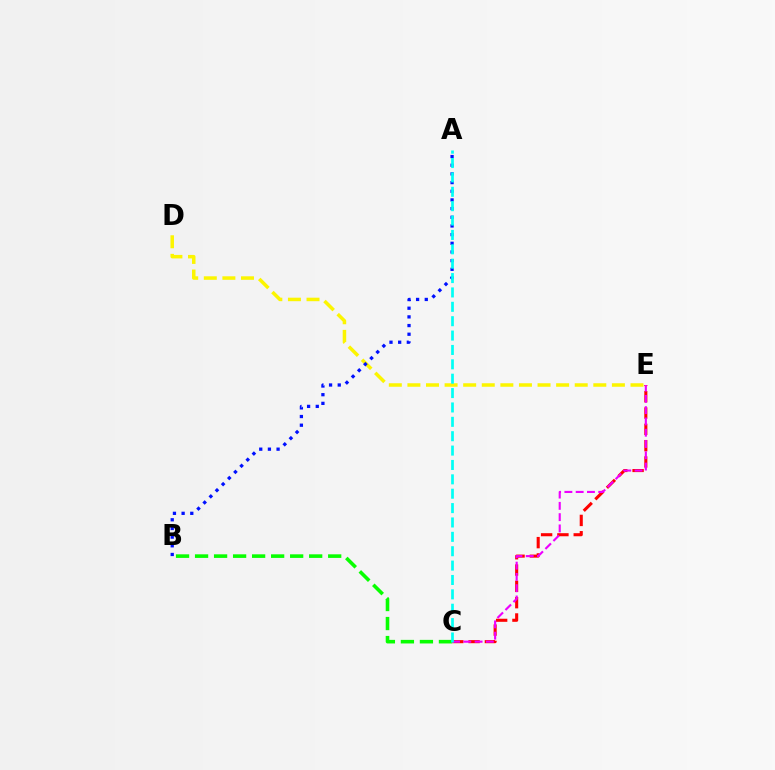{('C', 'E'): [{'color': '#ff0000', 'line_style': 'dashed', 'thickness': 2.22}, {'color': '#ee00ff', 'line_style': 'dashed', 'thickness': 1.53}], ('B', 'C'): [{'color': '#08ff00', 'line_style': 'dashed', 'thickness': 2.58}], ('D', 'E'): [{'color': '#fcf500', 'line_style': 'dashed', 'thickness': 2.53}], ('A', 'B'): [{'color': '#0010ff', 'line_style': 'dotted', 'thickness': 2.36}], ('A', 'C'): [{'color': '#00fff6', 'line_style': 'dashed', 'thickness': 1.95}]}